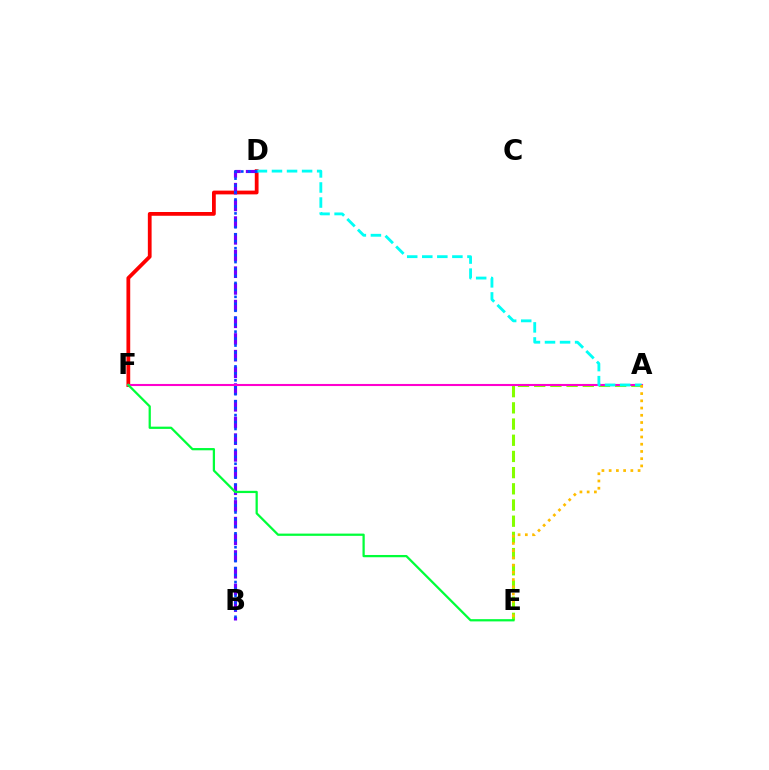{('A', 'E'): [{'color': '#84ff00', 'line_style': 'dashed', 'thickness': 2.2}, {'color': '#ffbd00', 'line_style': 'dotted', 'thickness': 1.96}], ('D', 'F'): [{'color': '#ff0000', 'line_style': 'solid', 'thickness': 2.71}], ('B', 'D'): [{'color': '#7200ff', 'line_style': 'dashed', 'thickness': 2.27}, {'color': '#004bff', 'line_style': 'dotted', 'thickness': 1.89}], ('A', 'F'): [{'color': '#ff00cf', 'line_style': 'solid', 'thickness': 1.5}], ('A', 'D'): [{'color': '#00fff6', 'line_style': 'dashed', 'thickness': 2.05}], ('E', 'F'): [{'color': '#00ff39', 'line_style': 'solid', 'thickness': 1.62}]}